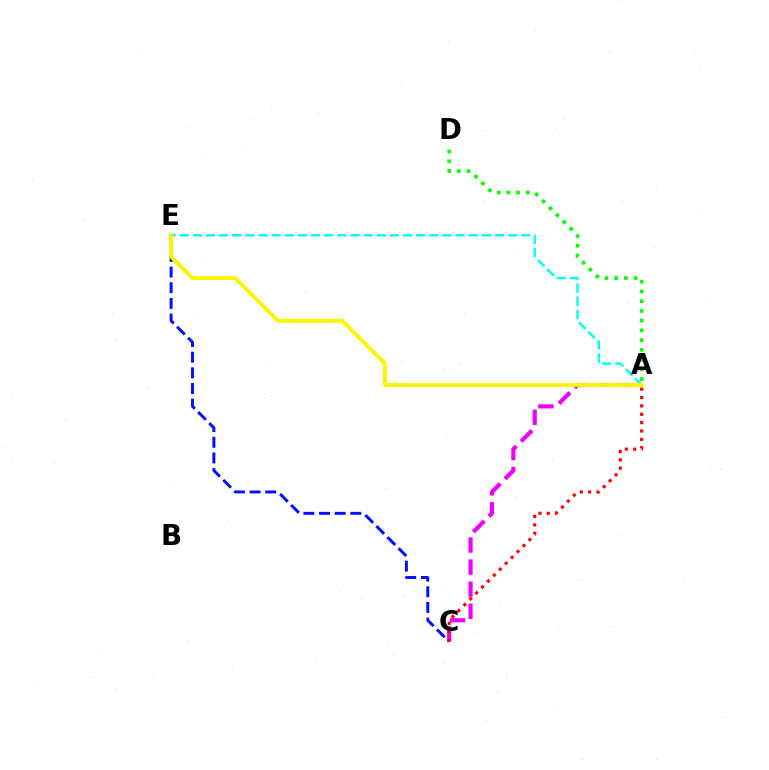{('A', 'E'): [{'color': '#00fff6', 'line_style': 'dashed', 'thickness': 1.79}, {'color': '#fcf500', 'line_style': 'solid', 'thickness': 2.83}], ('A', 'C'): [{'color': '#ee00ff', 'line_style': 'dashed', 'thickness': 3.0}, {'color': '#ff0000', 'line_style': 'dotted', 'thickness': 2.27}], ('C', 'E'): [{'color': '#0010ff', 'line_style': 'dashed', 'thickness': 2.13}], ('A', 'D'): [{'color': '#08ff00', 'line_style': 'dotted', 'thickness': 2.64}]}